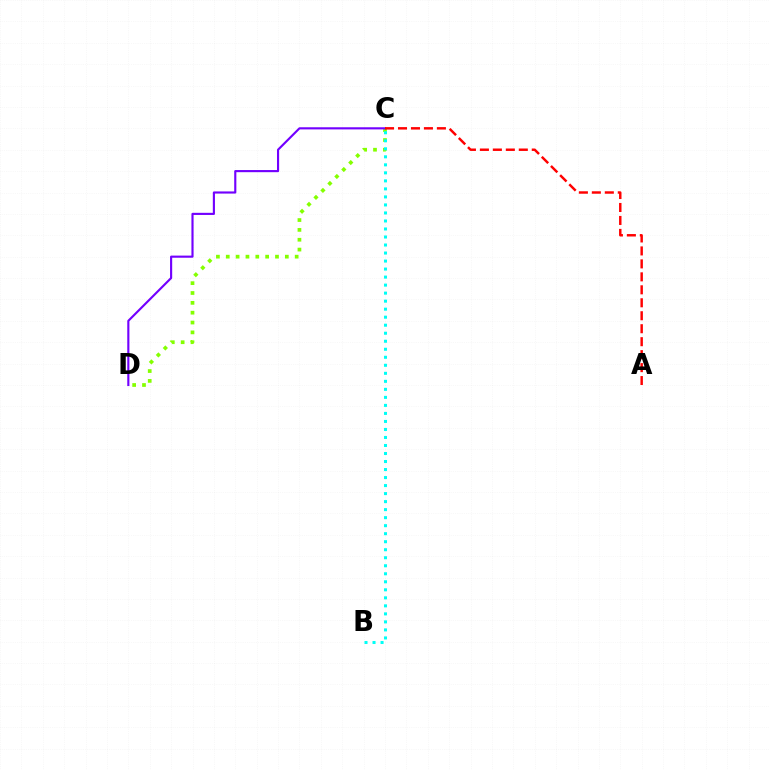{('C', 'D'): [{'color': '#84ff00', 'line_style': 'dotted', 'thickness': 2.67}, {'color': '#7200ff', 'line_style': 'solid', 'thickness': 1.54}], ('B', 'C'): [{'color': '#00fff6', 'line_style': 'dotted', 'thickness': 2.18}], ('A', 'C'): [{'color': '#ff0000', 'line_style': 'dashed', 'thickness': 1.76}]}